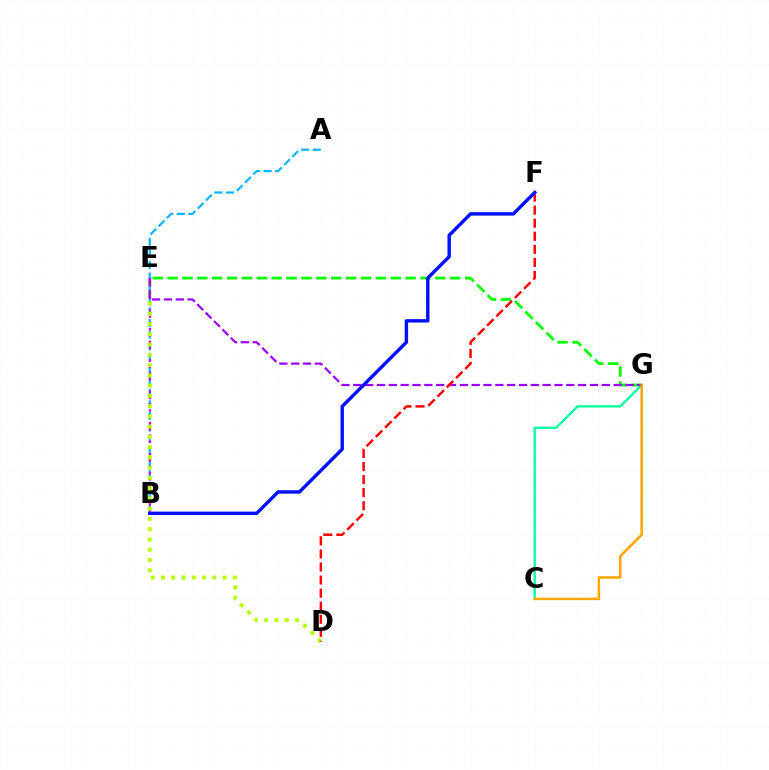{('A', 'B'): [{'color': '#00b5ff', 'line_style': 'dashed', 'thickness': 1.58}], ('B', 'E'): [{'color': '#ff00bd', 'line_style': 'dotted', 'thickness': 1.7}], ('D', 'E'): [{'color': '#b3ff00', 'line_style': 'dotted', 'thickness': 2.79}], ('C', 'G'): [{'color': '#00ff9d', 'line_style': 'solid', 'thickness': 1.64}, {'color': '#ffa500', 'line_style': 'solid', 'thickness': 1.82}], ('E', 'G'): [{'color': '#08ff00', 'line_style': 'dashed', 'thickness': 2.02}, {'color': '#9b00ff', 'line_style': 'dashed', 'thickness': 1.61}], ('D', 'F'): [{'color': '#ff0000', 'line_style': 'dashed', 'thickness': 1.78}], ('B', 'F'): [{'color': '#0010ff', 'line_style': 'solid', 'thickness': 2.45}]}